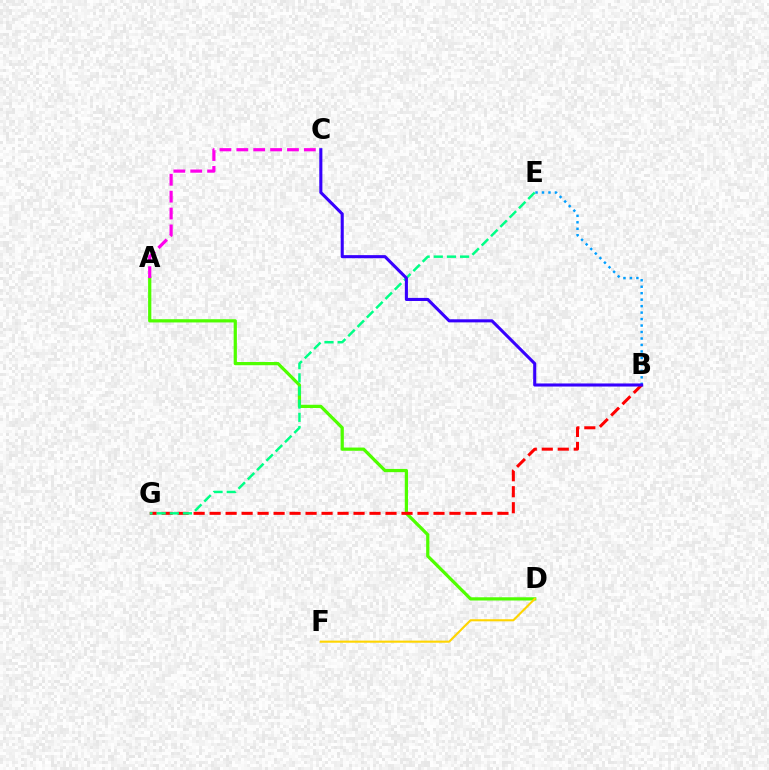{('A', 'D'): [{'color': '#4fff00', 'line_style': 'solid', 'thickness': 2.32}], ('D', 'F'): [{'color': '#ffd500', 'line_style': 'solid', 'thickness': 1.51}], ('B', 'G'): [{'color': '#ff0000', 'line_style': 'dashed', 'thickness': 2.17}], ('B', 'E'): [{'color': '#009eff', 'line_style': 'dotted', 'thickness': 1.76}], ('E', 'G'): [{'color': '#00ff86', 'line_style': 'dashed', 'thickness': 1.79}], ('B', 'C'): [{'color': '#3700ff', 'line_style': 'solid', 'thickness': 2.22}], ('A', 'C'): [{'color': '#ff00ed', 'line_style': 'dashed', 'thickness': 2.29}]}